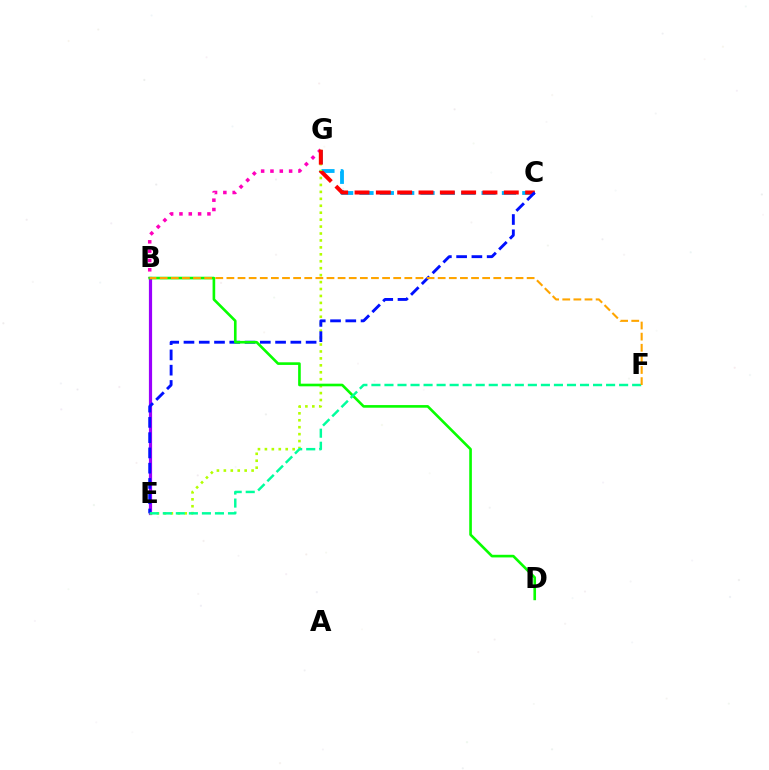{('B', 'E'): [{'color': '#9b00ff', 'line_style': 'solid', 'thickness': 2.3}], ('C', 'G'): [{'color': '#00b5ff', 'line_style': 'dashed', 'thickness': 2.76}, {'color': '#ff0000', 'line_style': 'dashed', 'thickness': 2.9}], ('B', 'G'): [{'color': '#ff00bd', 'line_style': 'dotted', 'thickness': 2.53}], ('E', 'G'): [{'color': '#b3ff00', 'line_style': 'dotted', 'thickness': 1.89}], ('C', 'E'): [{'color': '#0010ff', 'line_style': 'dashed', 'thickness': 2.07}], ('B', 'D'): [{'color': '#08ff00', 'line_style': 'solid', 'thickness': 1.9}], ('E', 'F'): [{'color': '#00ff9d', 'line_style': 'dashed', 'thickness': 1.77}], ('B', 'F'): [{'color': '#ffa500', 'line_style': 'dashed', 'thickness': 1.51}]}